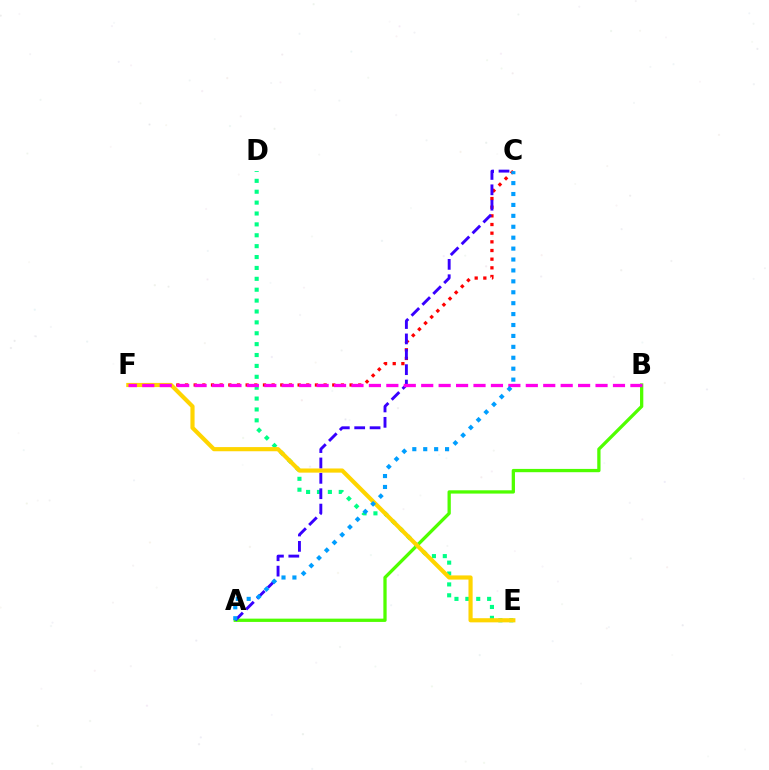{('A', 'B'): [{'color': '#4fff00', 'line_style': 'solid', 'thickness': 2.36}], ('C', 'F'): [{'color': '#ff0000', 'line_style': 'dotted', 'thickness': 2.35}], ('D', 'E'): [{'color': '#00ff86', 'line_style': 'dotted', 'thickness': 2.96}], ('E', 'F'): [{'color': '#ffd500', 'line_style': 'solid', 'thickness': 2.99}], ('A', 'C'): [{'color': '#3700ff', 'line_style': 'dashed', 'thickness': 2.09}, {'color': '#009eff', 'line_style': 'dotted', 'thickness': 2.97}], ('B', 'F'): [{'color': '#ff00ed', 'line_style': 'dashed', 'thickness': 2.37}]}